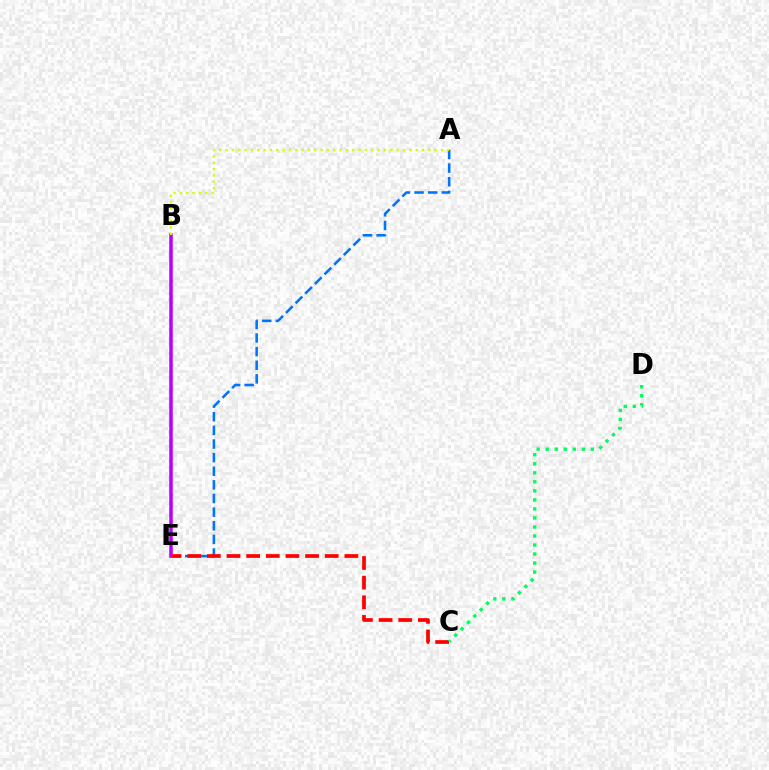{('A', 'E'): [{'color': '#0074ff', 'line_style': 'dashed', 'thickness': 1.85}], ('B', 'E'): [{'color': '#b900ff', 'line_style': 'solid', 'thickness': 2.53}], ('C', 'E'): [{'color': '#ff0000', 'line_style': 'dashed', 'thickness': 2.67}], ('C', 'D'): [{'color': '#00ff5c', 'line_style': 'dotted', 'thickness': 2.45}], ('A', 'B'): [{'color': '#d1ff00', 'line_style': 'dotted', 'thickness': 1.72}]}